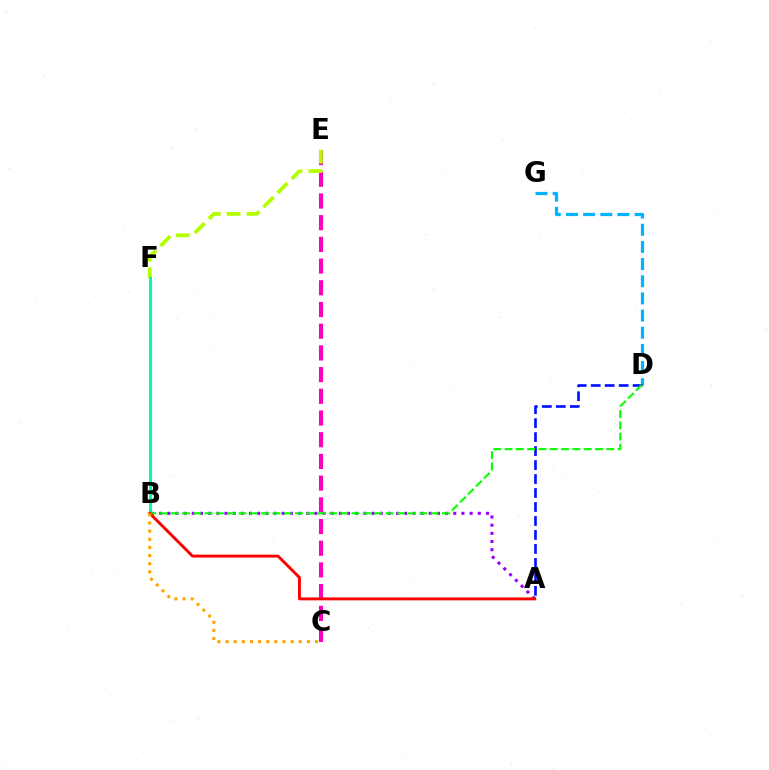{('D', 'G'): [{'color': '#00b5ff', 'line_style': 'dashed', 'thickness': 2.33}], ('C', 'E'): [{'color': '#ff00bd', 'line_style': 'dashed', 'thickness': 2.95}], ('E', 'F'): [{'color': '#b3ff00', 'line_style': 'dashed', 'thickness': 2.7}], ('A', 'D'): [{'color': '#0010ff', 'line_style': 'dashed', 'thickness': 1.9}], ('A', 'B'): [{'color': '#9b00ff', 'line_style': 'dotted', 'thickness': 2.22}, {'color': '#ff0000', 'line_style': 'solid', 'thickness': 2.09}], ('B', 'F'): [{'color': '#00ff9d', 'line_style': 'solid', 'thickness': 2.23}], ('B', 'D'): [{'color': '#08ff00', 'line_style': 'dashed', 'thickness': 1.54}], ('B', 'C'): [{'color': '#ffa500', 'line_style': 'dotted', 'thickness': 2.21}]}